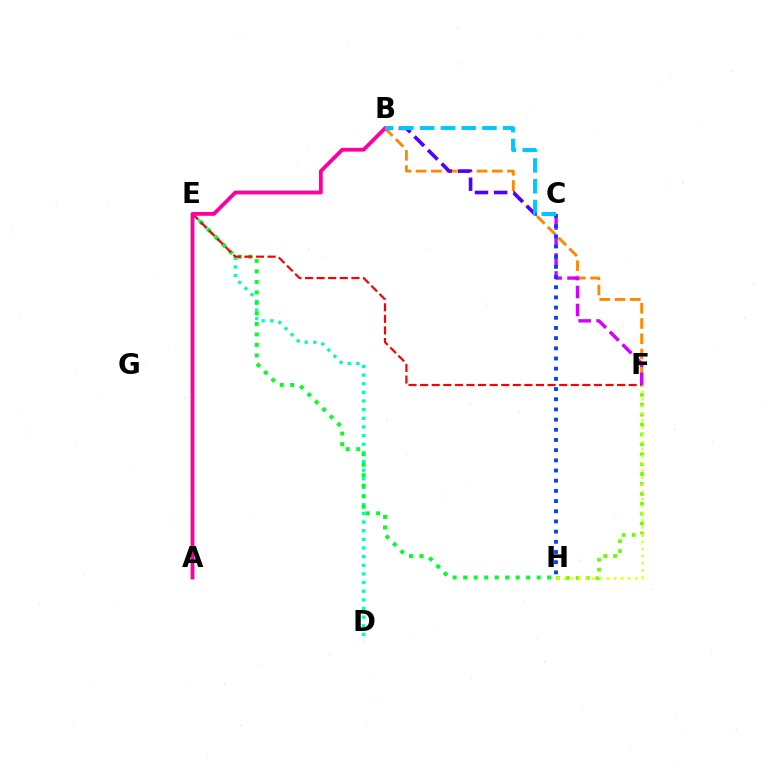{('B', 'F'): [{'color': '#ff8800', 'line_style': 'dashed', 'thickness': 2.07}], ('C', 'F'): [{'color': '#d600ff', 'line_style': 'dashed', 'thickness': 2.44}], ('F', 'H'): [{'color': '#66ff00', 'line_style': 'dotted', 'thickness': 2.69}, {'color': '#eeff00', 'line_style': 'dotted', 'thickness': 1.94}], ('D', 'E'): [{'color': '#00ffaf', 'line_style': 'dotted', 'thickness': 2.35}], ('B', 'C'): [{'color': '#4f00ff', 'line_style': 'dashed', 'thickness': 2.61}, {'color': '#00c7ff', 'line_style': 'dashed', 'thickness': 2.82}], ('E', 'H'): [{'color': '#00ff27', 'line_style': 'dotted', 'thickness': 2.86}], ('E', 'F'): [{'color': '#ff0000', 'line_style': 'dashed', 'thickness': 1.57}], ('C', 'H'): [{'color': '#003fff', 'line_style': 'dotted', 'thickness': 2.77}], ('A', 'B'): [{'color': '#ff00a0', 'line_style': 'solid', 'thickness': 2.75}]}